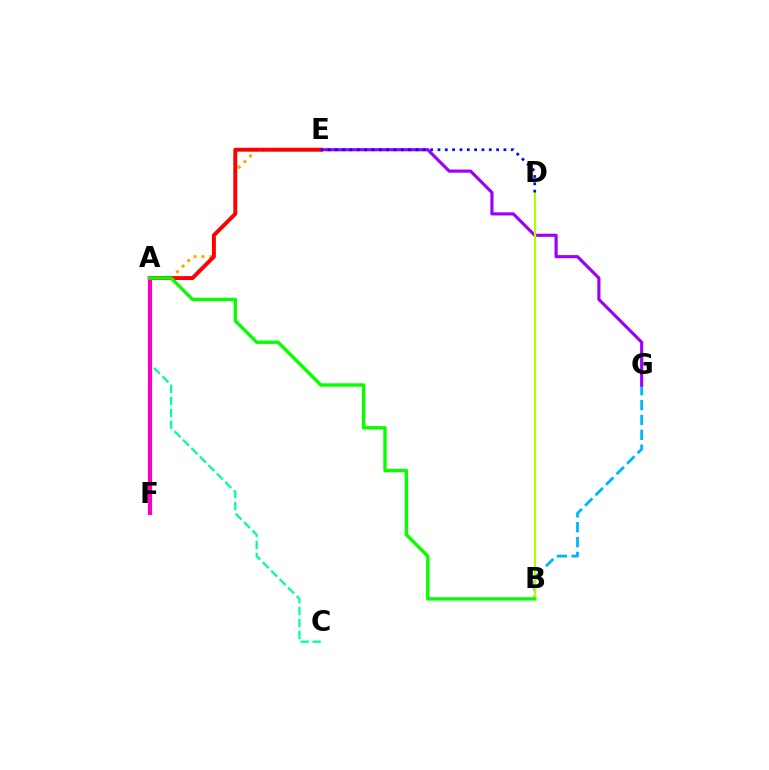{('A', 'C'): [{'color': '#00ff9d', 'line_style': 'dashed', 'thickness': 1.63}], ('A', 'E'): [{'color': '#ffa500', 'line_style': 'dotted', 'thickness': 2.15}, {'color': '#ff0000', 'line_style': 'solid', 'thickness': 2.83}], ('B', 'G'): [{'color': '#00b5ff', 'line_style': 'dashed', 'thickness': 2.02}], ('E', 'G'): [{'color': '#9b00ff', 'line_style': 'solid', 'thickness': 2.26}], ('A', 'F'): [{'color': '#ff00bd', 'line_style': 'solid', 'thickness': 2.98}], ('B', 'D'): [{'color': '#b3ff00', 'line_style': 'solid', 'thickness': 1.58}], ('D', 'E'): [{'color': '#0010ff', 'line_style': 'dotted', 'thickness': 1.99}], ('A', 'B'): [{'color': '#08ff00', 'line_style': 'solid', 'thickness': 2.43}]}